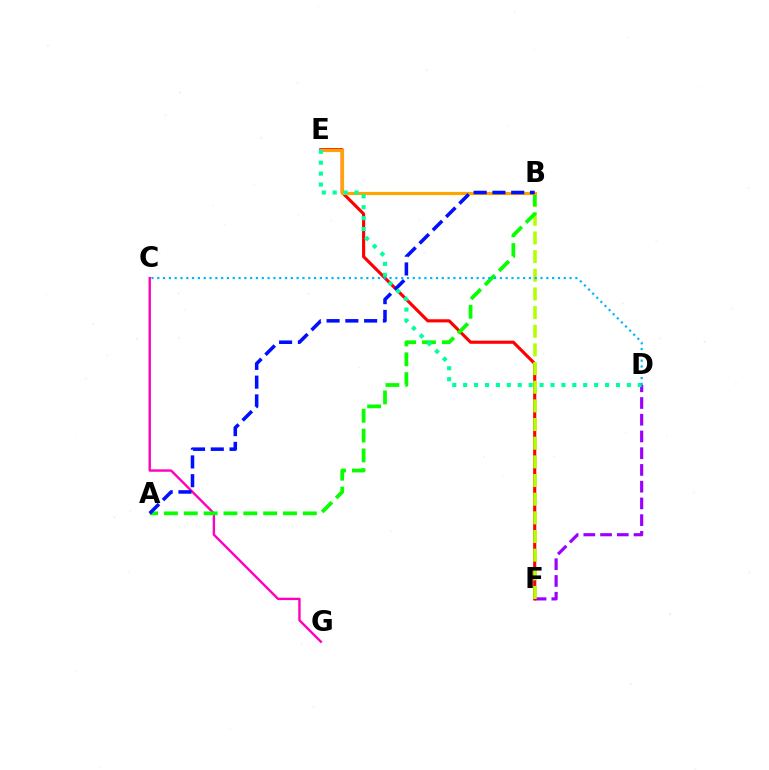{('D', 'F'): [{'color': '#9b00ff', 'line_style': 'dashed', 'thickness': 2.27}], ('E', 'F'): [{'color': '#ff0000', 'line_style': 'solid', 'thickness': 2.25}], ('B', 'F'): [{'color': '#b3ff00', 'line_style': 'dashed', 'thickness': 2.53}], ('C', 'G'): [{'color': '#ff00bd', 'line_style': 'solid', 'thickness': 1.72}], ('A', 'B'): [{'color': '#08ff00', 'line_style': 'dashed', 'thickness': 2.7}, {'color': '#0010ff', 'line_style': 'dashed', 'thickness': 2.55}], ('B', 'E'): [{'color': '#ffa500', 'line_style': 'solid', 'thickness': 2.27}], ('D', 'E'): [{'color': '#00ff9d', 'line_style': 'dotted', 'thickness': 2.97}], ('C', 'D'): [{'color': '#00b5ff', 'line_style': 'dotted', 'thickness': 1.58}]}